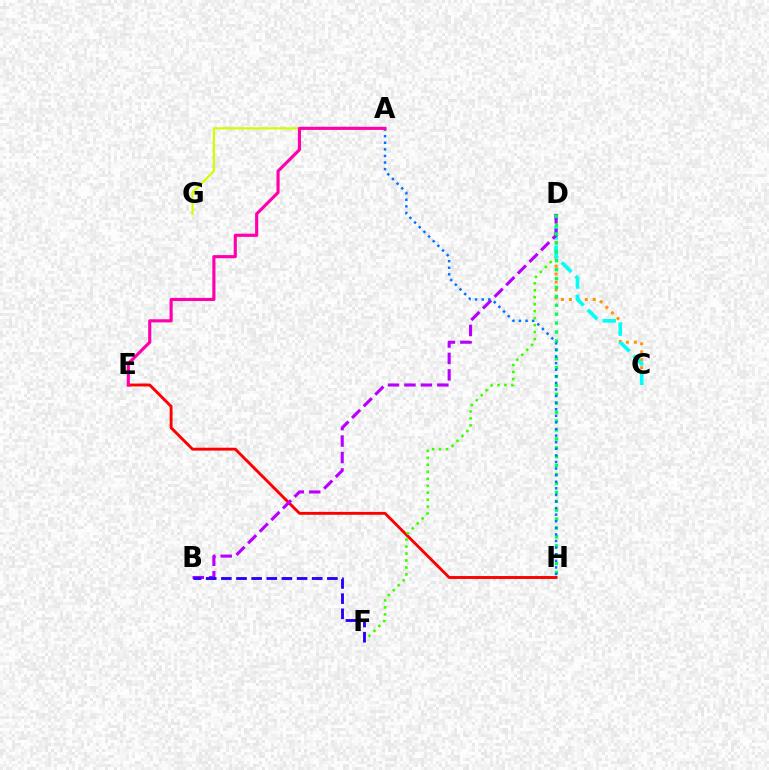{('E', 'H'): [{'color': '#ff0000', 'line_style': 'solid', 'thickness': 2.09}], ('D', 'F'): [{'color': '#3dff00', 'line_style': 'dotted', 'thickness': 1.89}], ('C', 'D'): [{'color': '#ff9400', 'line_style': 'dotted', 'thickness': 2.16}, {'color': '#00fff6', 'line_style': 'dashed', 'thickness': 2.63}], ('B', 'D'): [{'color': '#b900ff', 'line_style': 'dashed', 'thickness': 2.23}], ('D', 'H'): [{'color': '#00ff5c', 'line_style': 'dotted', 'thickness': 2.42}], ('B', 'F'): [{'color': '#2500ff', 'line_style': 'dashed', 'thickness': 2.06}], ('A', 'H'): [{'color': '#0074ff', 'line_style': 'dotted', 'thickness': 1.79}], ('A', 'G'): [{'color': '#d1ff00', 'line_style': 'solid', 'thickness': 1.59}], ('A', 'E'): [{'color': '#ff00ac', 'line_style': 'solid', 'thickness': 2.26}]}